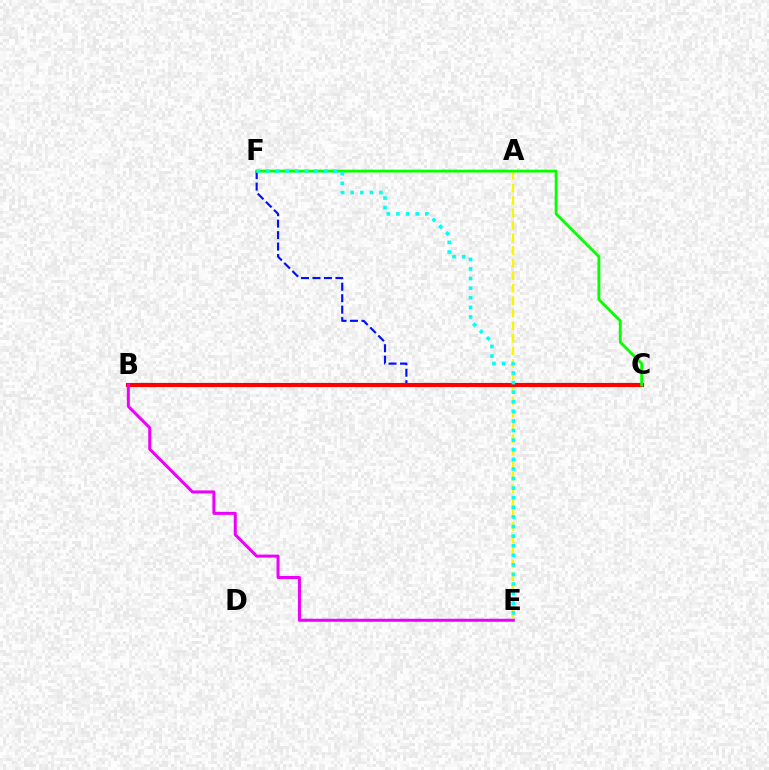{('A', 'E'): [{'color': '#fcf500', 'line_style': 'dashed', 'thickness': 1.7}], ('C', 'F'): [{'color': '#0010ff', 'line_style': 'dashed', 'thickness': 1.56}, {'color': '#08ff00', 'line_style': 'solid', 'thickness': 2.07}], ('B', 'C'): [{'color': '#ff0000', 'line_style': 'solid', 'thickness': 2.99}], ('E', 'F'): [{'color': '#00fff6', 'line_style': 'dotted', 'thickness': 2.61}], ('B', 'E'): [{'color': '#ee00ff', 'line_style': 'solid', 'thickness': 2.17}]}